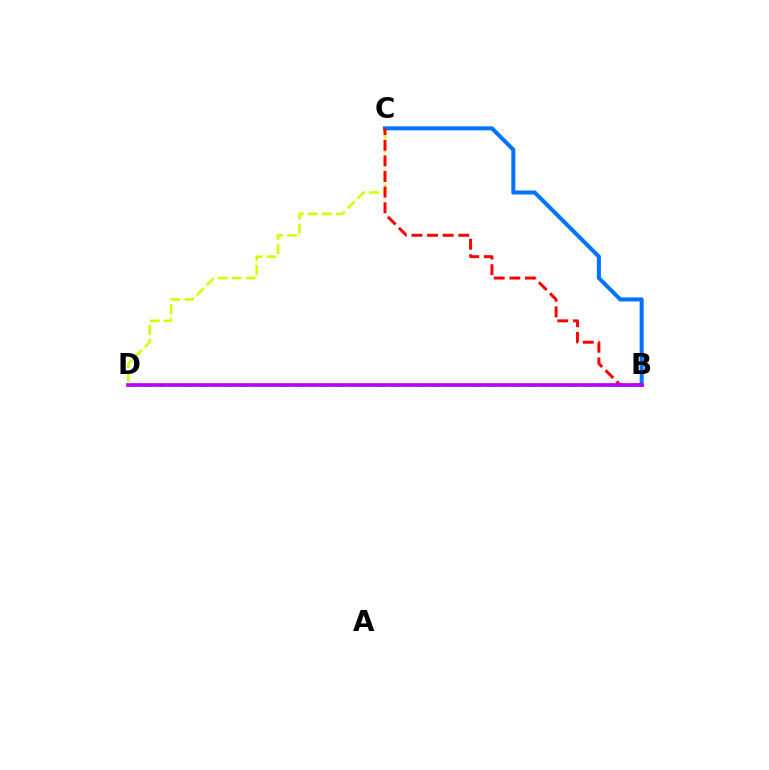{('B', 'D'): [{'color': '#00ff5c', 'line_style': 'dashed', 'thickness': 1.86}, {'color': '#b900ff', 'line_style': 'solid', 'thickness': 2.65}], ('C', 'D'): [{'color': '#d1ff00', 'line_style': 'dashed', 'thickness': 1.91}], ('B', 'C'): [{'color': '#0074ff', 'line_style': 'solid', 'thickness': 2.91}, {'color': '#ff0000', 'line_style': 'dashed', 'thickness': 2.12}]}